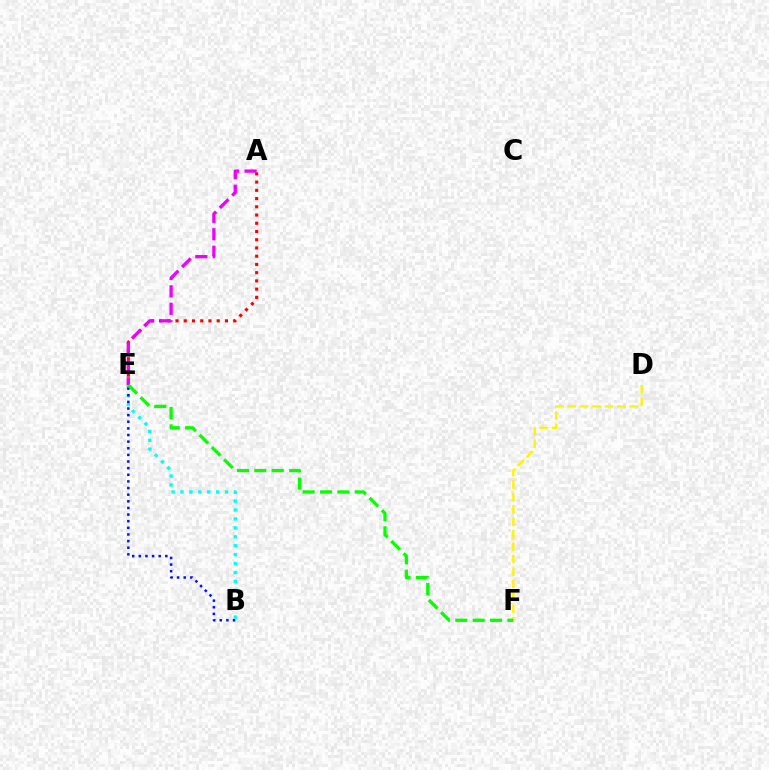{('A', 'E'): [{'color': '#ff0000', 'line_style': 'dotted', 'thickness': 2.24}, {'color': '#ee00ff', 'line_style': 'dashed', 'thickness': 2.37}], ('B', 'E'): [{'color': '#00fff6', 'line_style': 'dotted', 'thickness': 2.42}, {'color': '#0010ff', 'line_style': 'dotted', 'thickness': 1.8}], ('D', 'F'): [{'color': '#fcf500', 'line_style': 'dashed', 'thickness': 1.69}], ('E', 'F'): [{'color': '#08ff00', 'line_style': 'dashed', 'thickness': 2.36}]}